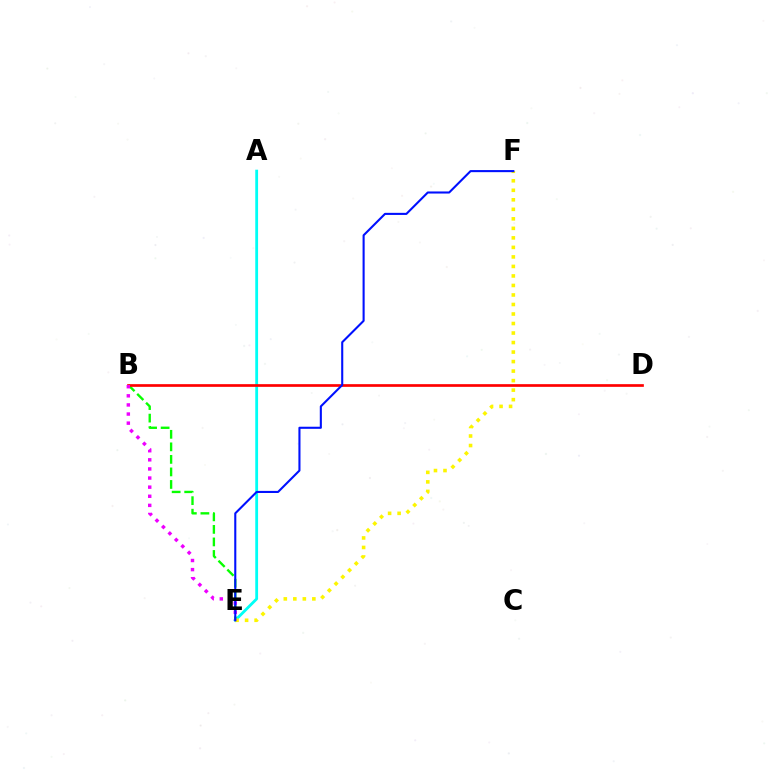{('A', 'E'): [{'color': '#00fff6', 'line_style': 'solid', 'thickness': 2.03}], ('B', 'E'): [{'color': '#08ff00', 'line_style': 'dashed', 'thickness': 1.7}, {'color': '#ee00ff', 'line_style': 'dotted', 'thickness': 2.47}], ('E', 'F'): [{'color': '#fcf500', 'line_style': 'dotted', 'thickness': 2.59}, {'color': '#0010ff', 'line_style': 'solid', 'thickness': 1.5}], ('B', 'D'): [{'color': '#ff0000', 'line_style': 'solid', 'thickness': 1.94}]}